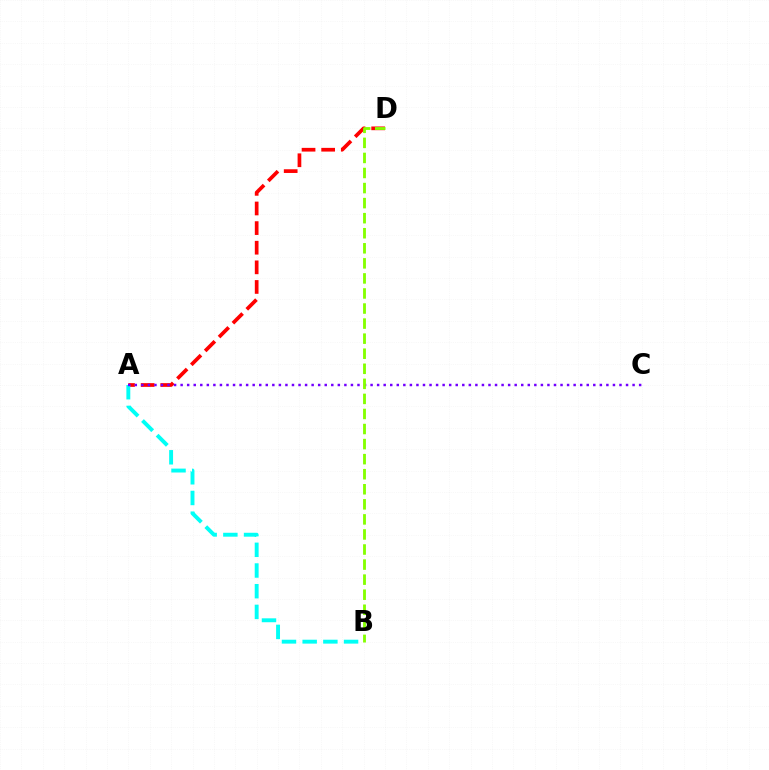{('A', 'D'): [{'color': '#ff0000', 'line_style': 'dashed', 'thickness': 2.67}], ('A', 'B'): [{'color': '#00fff6', 'line_style': 'dashed', 'thickness': 2.81}], ('A', 'C'): [{'color': '#7200ff', 'line_style': 'dotted', 'thickness': 1.78}], ('B', 'D'): [{'color': '#84ff00', 'line_style': 'dashed', 'thickness': 2.05}]}